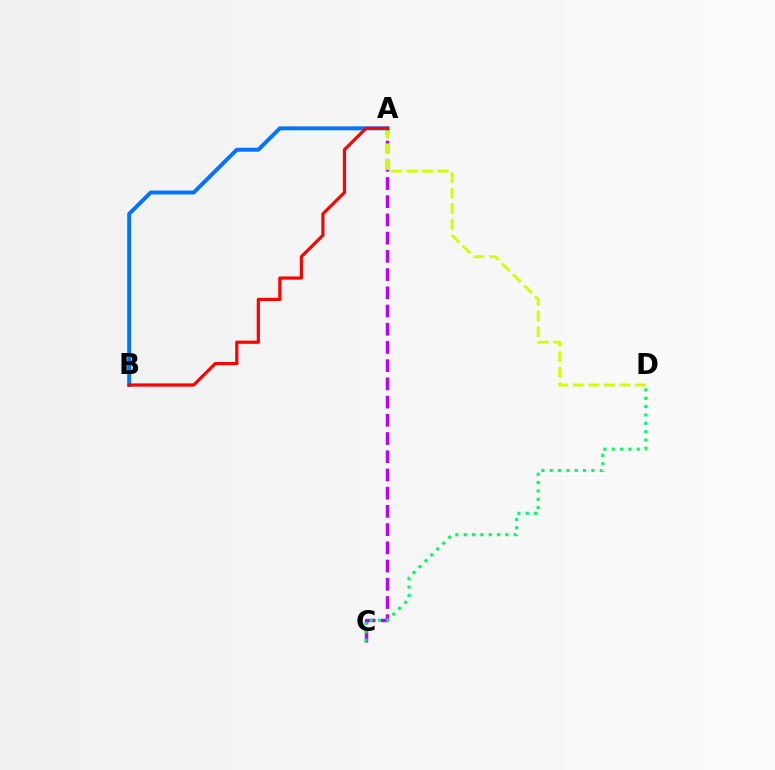{('A', 'C'): [{'color': '#b900ff', 'line_style': 'dashed', 'thickness': 2.47}], ('A', 'D'): [{'color': '#d1ff00', 'line_style': 'dashed', 'thickness': 2.11}], ('A', 'B'): [{'color': '#0074ff', 'line_style': 'solid', 'thickness': 2.84}, {'color': '#ff0000', 'line_style': 'solid', 'thickness': 2.29}], ('C', 'D'): [{'color': '#00ff5c', 'line_style': 'dotted', 'thickness': 2.27}]}